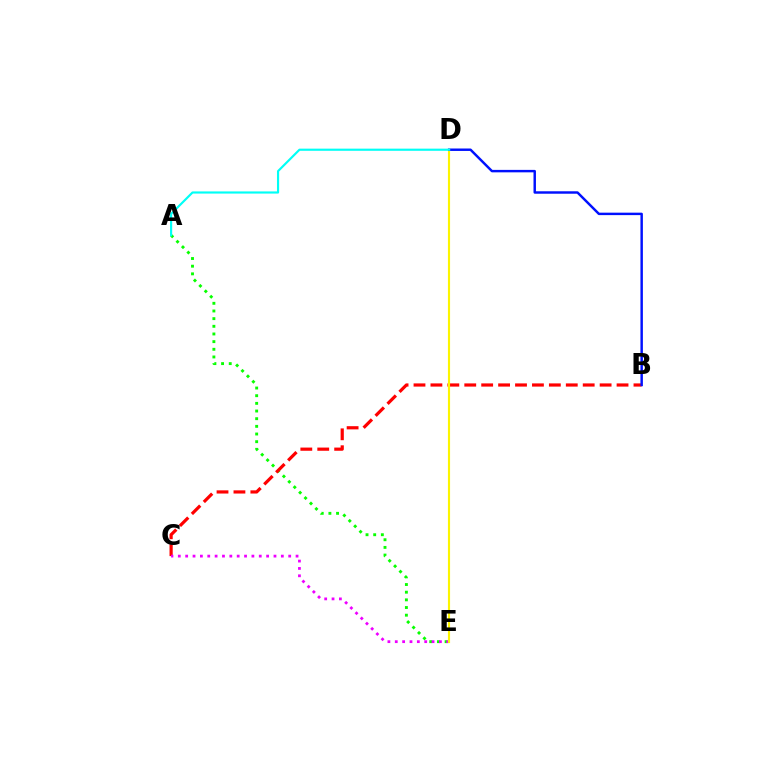{('A', 'E'): [{'color': '#08ff00', 'line_style': 'dotted', 'thickness': 2.08}], ('B', 'C'): [{'color': '#ff0000', 'line_style': 'dashed', 'thickness': 2.3}], ('C', 'E'): [{'color': '#ee00ff', 'line_style': 'dotted', 'thickness': 2.0}], ('D', 'E'): [{'color': '#fcf500', 'line_style': 'solid', 'thickness': 1.54}], ('B', 'D'): [{'color': '#0010ff', 'line_style': 'solid', 'thickness': 1.77}], ('A', 'D'): [{'color': '#00fff6', 'line_style': 'solid', 'thickness': 1.55}]}